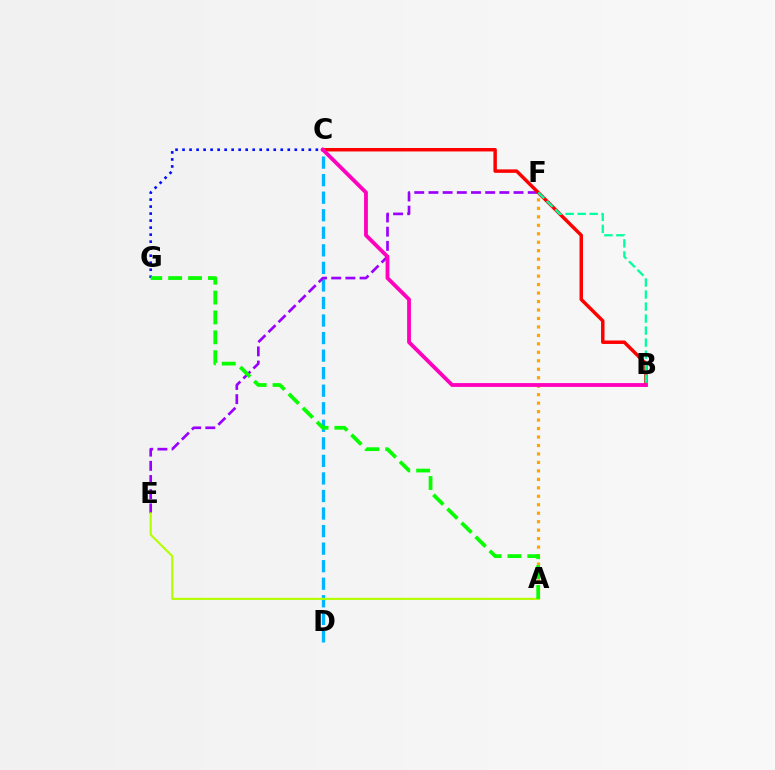{('C', 'D'): [{'color': '#00b5ff', 'line_style': 'dashed', 'thickness': 2.38}], ('E', 'F'): [{'color': '#9b00ff', 'line_style': 'dashed', 'thickness': 1.93}], ('A', 'F'): [{'color': '#ffa500', 'line_style': 'dotted', 'thickness': 2.3}], ('A', 'E'): [{'color': '#b3ff00', 'line_style': 'solid', 'thickness': 1.53}], ('B', 'C'): [{'color': '#ff0000', 'line_style': 'solid', 'thickness': 2.49}, {'color': '#ff00bd', 'line_style': 'solid', 'thickness': 2.75}], ('C', 'G'): [{'color': '#0010ff', 'line_style': 'dotted', 'thickness': 1.91}], ('A', 'G'): [{'color': '#08ff00', 'line_style': 'dashed', 'thickness': 2.7}], ('B', 'F'): [{'color': '#00ff9d', 'line_style': 'dashed', 'thickness': 1.63}]}